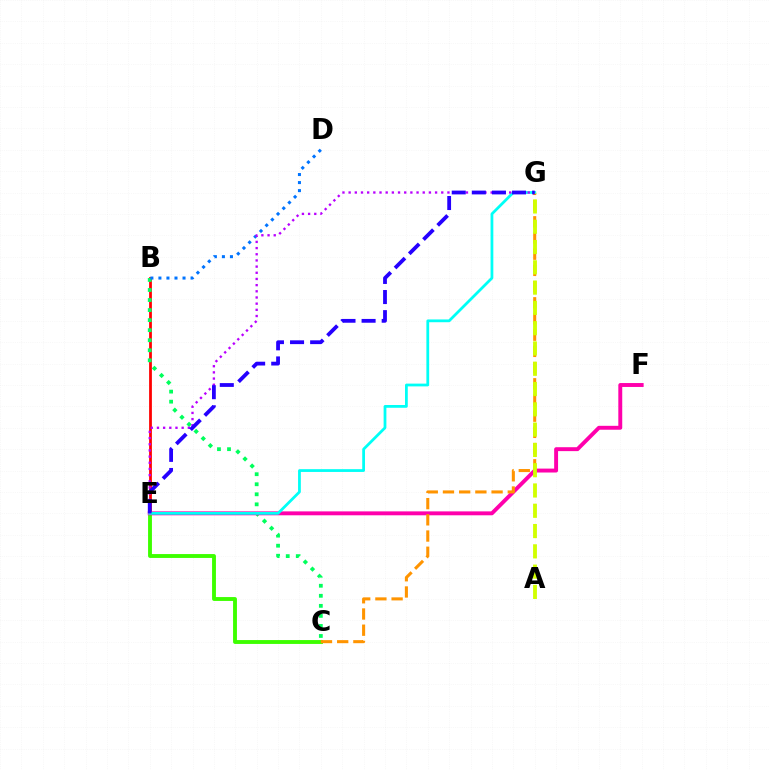{('B', 'E'): [{'color': '#ff0000', 'line_style': 'solid', 'thickness': 2.0}], ('B', 'C'): [{'color': '#00ff5c', 'line_style': 'dotted', 'thickness': 2.73}], ('C', 'E'): [{'color': '#3dff00', 'line_style': 'solid', 'thickness': 2.79}], ('E', 'F'): [{'color': '#ff00ac', 'line_style': 'solid', 'thickness': 2.82}], ('C', 'G'): [{'color': '#ff9400', 'line_style': 'dashed', 'thickness': 2.2}], ('B', 'D'): [{'color': '#0074ff', 'line_style': 'dotted', 'thickness': 2.18}], ('E', 'G'): [{'color': '#00fff6', 'line_style': 'solid', 'thickness': 2.0}, {'color': '#b900ff', 'line_style': 'dotted', 'thickness': 1.68}, {'color': '#2500ff', 'line_style': 'dashed', 'thickness': 2.73}], ('A', 'G'): [{'color': '#d1ff00', 'line_style': 'dashed', 'thickness': 2.76}]}